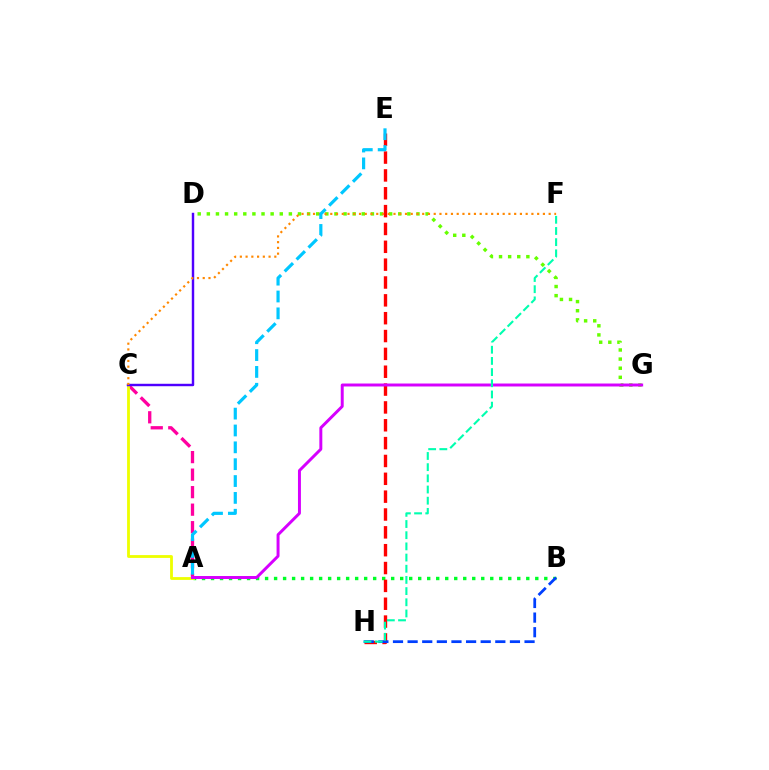{('A', 'B'): [{'color': '#00ff27', 'line_style': 'dotted', 'thickness': 2.45}], ('A', 'C'): [{'color': '#ff00a0', 'line_style': 'dashed', 'thickness': 2.38}, {'color': '#eeff00', 'line_style': 'solid', 'thickness': 2.03}], ('D', 'G'): [{'color': '#66ff00', 'line_style': 'dotted', 'thickness': 2.48}], ('E', 'H'): [{'color': '#ff0000', 'line_style': 'dashed', 'thickness': 2.42}], ('C', 'D'): [{'color': '#4f00ff', 'line_style': 'solid', 'thickness': 1.75}], ('B', 'H'): [{'color': '#003fff', 'line_style': 'dashed', 'thickness': 1.99}], ('A', 'G'): [{'color': '#d600ff', 'line_style': 'solid', 'thickness': 2.13}], ('C', 'F'): [{'color': '#ff8800', 'line_style': 'dotted', 'thickness': 1.56}], ('F', 'H'): [{'color': '#00ffaf', 'line_style': 'dashed', 'thickness': 1.52}], ('A', 'E'): [{'color': '#00c7ff', 'line_style': 'dashed', 'thickness': 2.29}]}